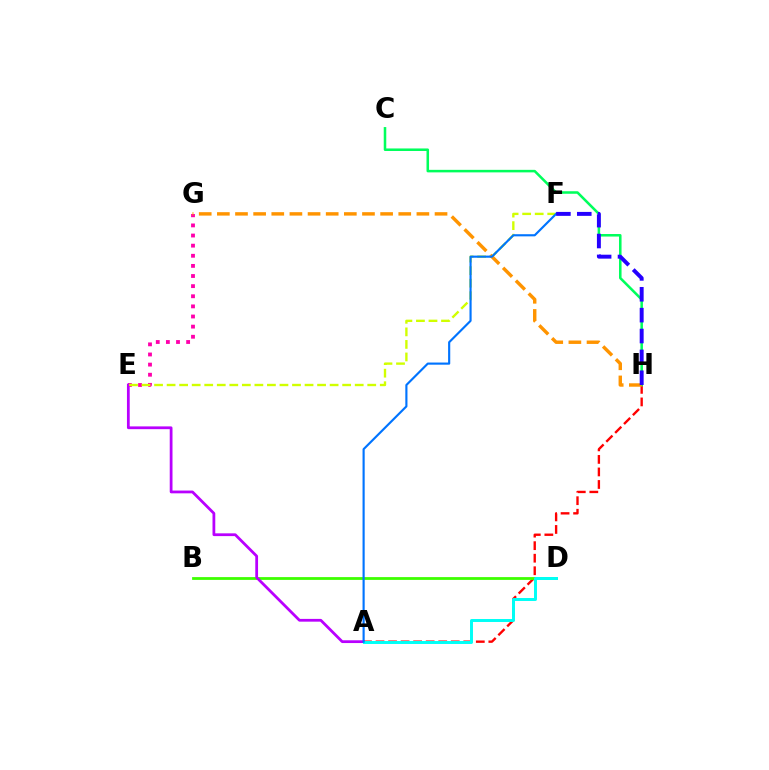{('E', 'G'): [{'color': '#ff00ac', 'line_style': 'dotted', 'thickness': 2.75}], ('A', 'H'): [{'color': '#ff0000', 'line_style': 'dashed', 'thickness': 1.7}], ('B', 'D'): [{'color': '#3dff00', 'line_style': 'solid', 'thickness': 2.01}], ('A', 'E'): [{'color': '#b900ff', 'line_style': 'solid', 'thickness': 1.99}], ('E', 'F'): [{'color': '#d1ff00', 'line_style': 'dashed', 'thickness': 1.7}], ('C', 'H'): [{'color': '#00ff5c', 'line_style': 'solid', 'thickness': 1.83}], ('G', 'H'): [{'color': '#ff9400', 'line_style': 'dashed', 'thickness': 2.46}], ('A', 'D'): [{'color': '#00fff6', 'line_style': 'solid', 'thickness': 2.13}], ('A', 'F'): [{'color': '#0074ff', 'line_style': 'solid', 'thickness': 1.55}], ('F', 'H'): [{'color': '#2500ff', 'line_style': 'dashed', 'thickness': 2.84}]}